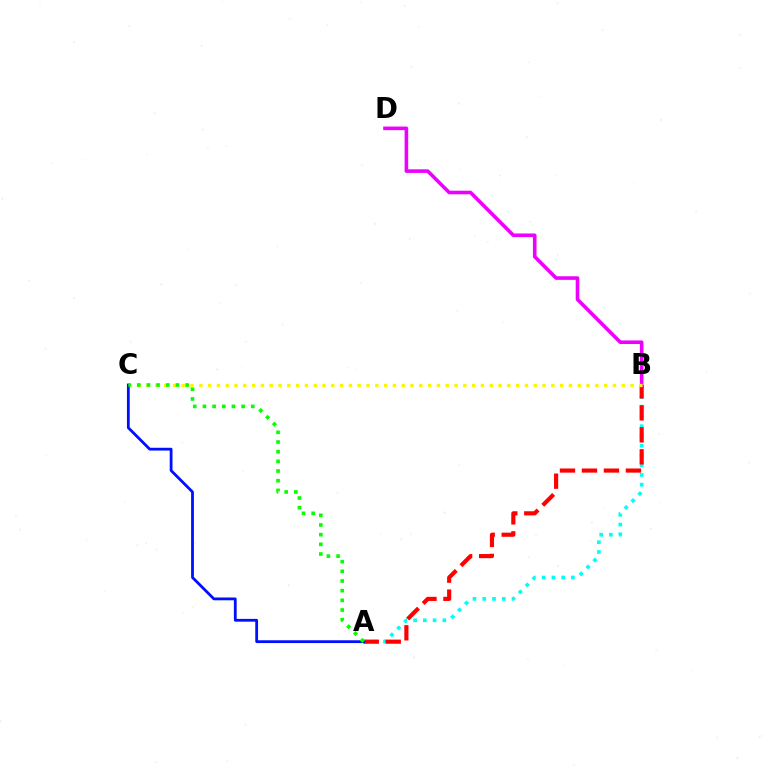{('A', 'B'): [{'color': '#00fff6', 'line_style': 'dotted', 'thickness': 2.65}, {'color': '#ff0000', 'line_style': 'dashed', 'thickness': 2.99}], ('B', 'D'): [{'color': '#ee00ff', 'line_style': 'solid', 'thickness': 2.59}], ('B', 'C'): [{'color': '#fcf500', 'line_style': 'dotted', 'thickness': 2.39}], ('A', 'C'): [{'color': '#0010ff', 'line_style': 'solid', 'thickness': 2.01}, {'color': '#08ff00', 'line_style': 'dotted', 'thickness': 2.63}]}